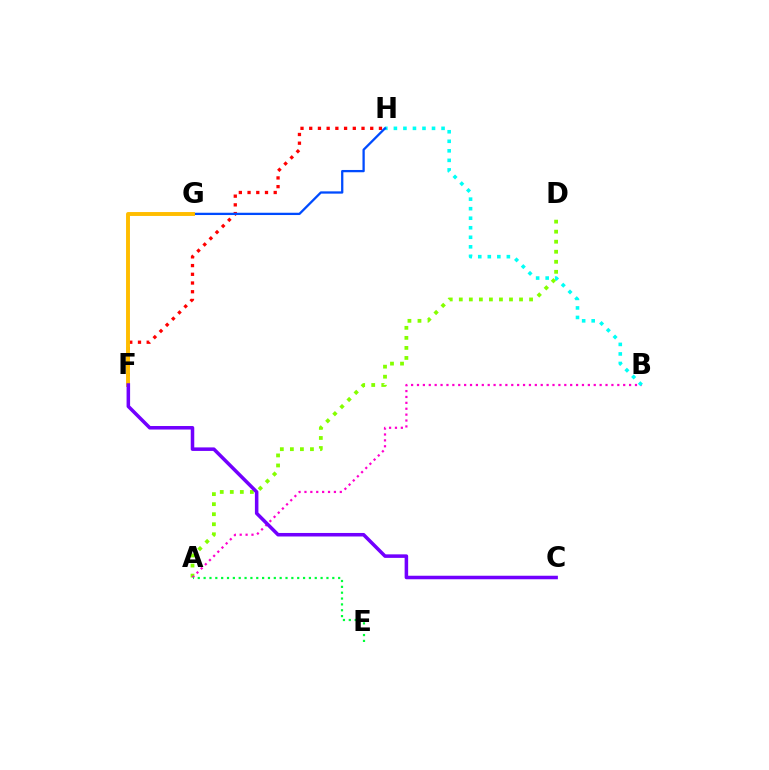{('A', 'D'): [{'color': '#84ff00', 'line_style': 'dotted', 'thickness': 2.73}], ('F', 'H'): [{'color': '#ff0000', 'line_style': 'dotted', 'thickness': 2.37}], ('A', 'B'): [{'color': '#ff00cf', 'line_style': 'dotted', 'thickness': 1.6}], ('A', 'E'): [{'color': '#00ff39', 'line_style': 'dotted', 'thickness': 1.59}], ('B', 'H'): [{'color': '#00fff6', 'line_style': 'dotted', 'thickness': 2.59}], ('G', 'H'): [{'color': '#004bff', 'line_style': 'solid', 'thickness': 1.64}], ('F', 'G'): [{'color': '#ffbd00', 'line_style': 'solid', 'thickness': 2.82}], ('C', 'F'): [{'color': '#7200ff', 'line_style': 'solid', 'thickness': 2.54}]}